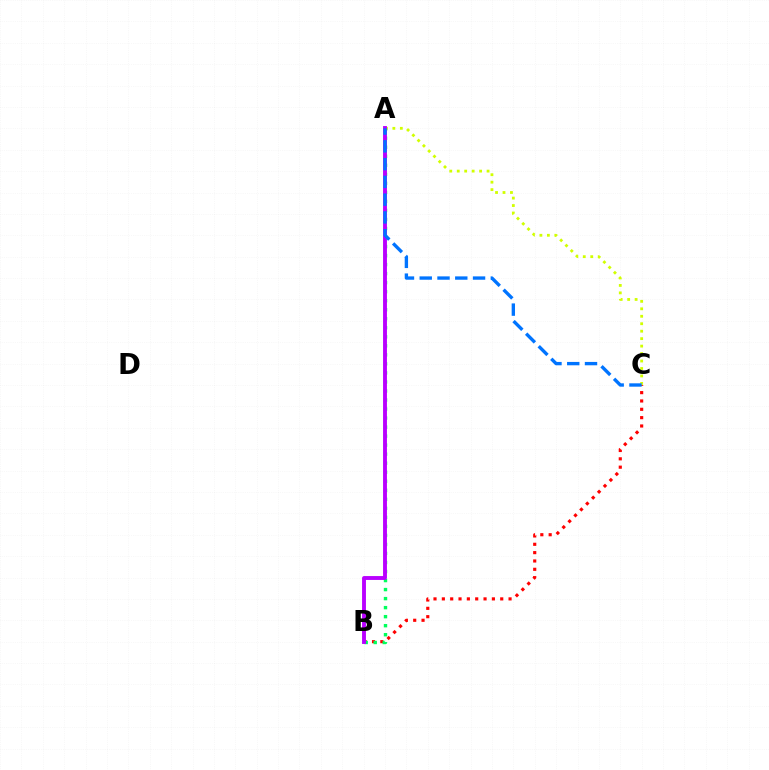{('B', 'C'): [{'color': '#ff0000', 'line_style': 'dotted', 'thickness': 2.27}], ('A', 'C'): [{'color': '#d1ff00', 'line_style': 'dotted', 'thickness': 2.03}, {'color': '#0074ff', 'line_style': 'dashed', 'thickness': 2.41}], ('A', 'B'): [{'color': '#00ff5c', 'line_style': 'dotted', 'thickness': 2.45}, {'color': '#b900ff', 'line_style': 'solid', 'thickness': 2.79}]}